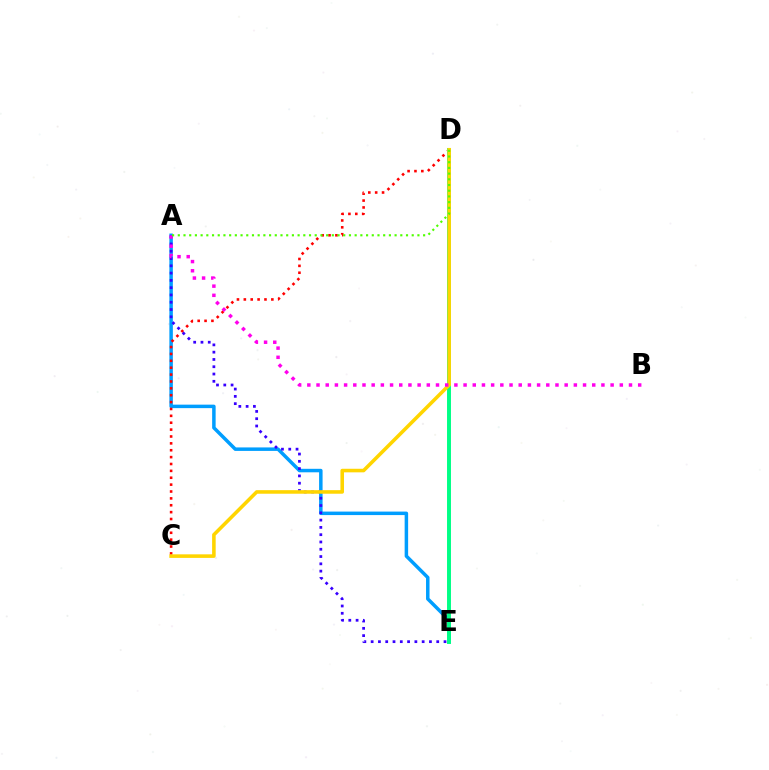{('A', 'E'): [{'color': '#009eff', 'line_style': 'solid', 'thickness': 2.51}, {'color': '#3700ff', 'line_style': 'dotted', 'thickness': 1.98}], ('C', 'D'): [{'color': '#ff0000', 'line_style': 'dotted', 'thickness': 1.87}, {'color': '#ffd500', 'line_style': 'solid', 'thickness': 2.57}], ('D', 'E'): [{'color': '#00ff86', 'line_style': 'solid', 'thickness': 2.84}], ('A', 'B'): [{'color': '#ff00ed', 'line_style': 'dotted', 'thickness': 2.5}], ('A', 'D'): [{'color': '#4fff00', 'line_style': 'dotted', 'thickness': 1.55}]}